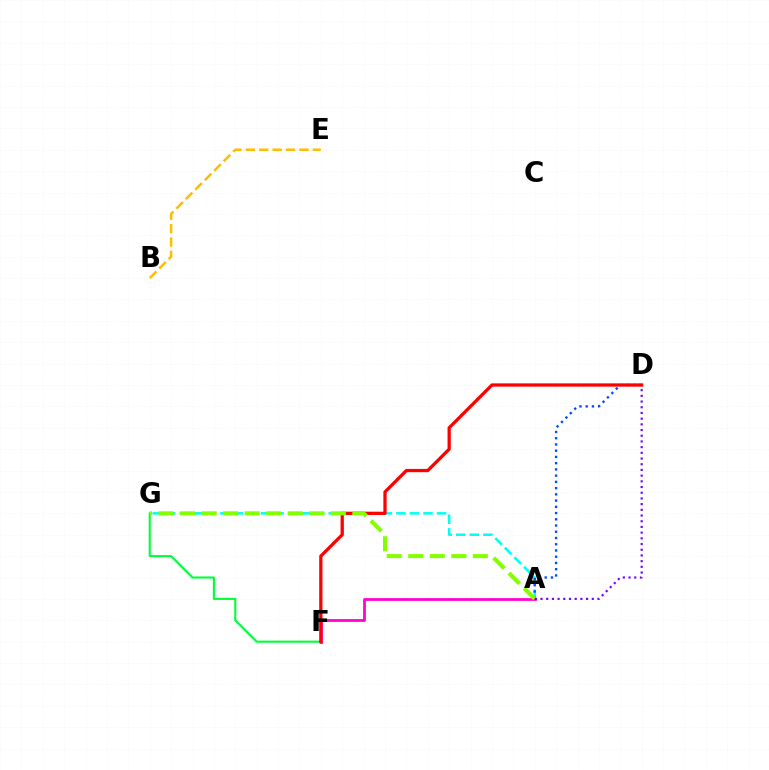{('A', 'G'): [{'color': '#00fff6', 'line_style': 'dashed', 'thickness': 1.84}, {'color': '#84ff00', 'line_style': 'dashed', 'thickness': 2.93}], ('F', 'G'): [{'color': '#00ff39', 'line_style': 'solid', 'thickness': 1.5}], ('A', 'D'): [{'color': '#004bff', 'line_style': 'dotted', 'thickness': 1.69}, {'color': '#7200ff', 'line_style': 'dotted', 'thickness': 1.55}], ('A', 'F'): [{'color': '#ff00cf', 'line_style': 'solid', 'thickness': 1.97}], ('D', 'F'): [{'color': '#ff0000', 'line_style': 'solid', 'thickness': 2.35}], ('B', 'E'): [{'color': '#ffbd00', 'line_style': 'dashed', 'thickness': 1.82}]}